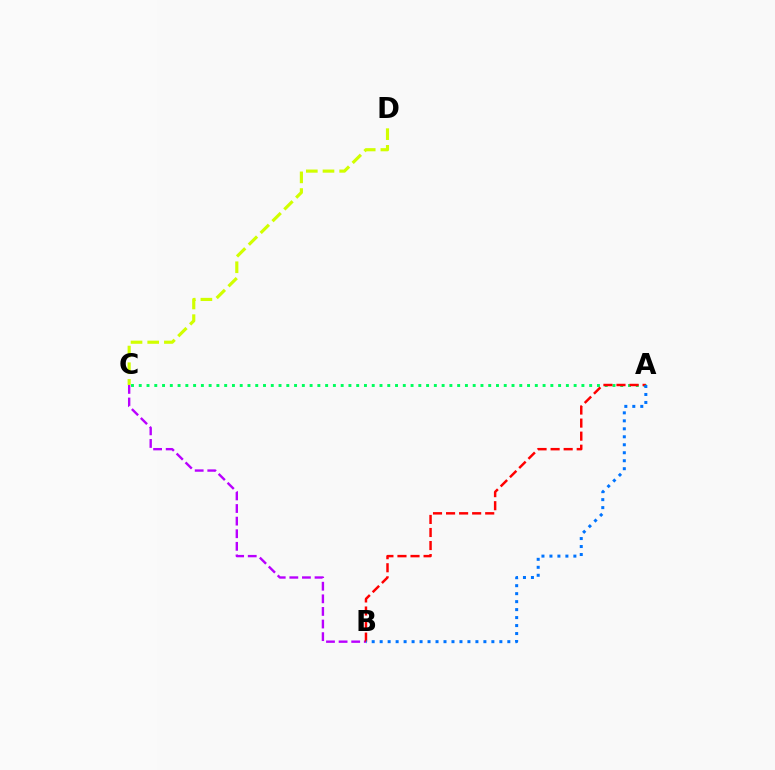{('C', 'D'): [{'color': '#d1ff00', 'line_style': 'dashed', 'thickness': 2.27}], ('A', 'C'): [{'color': '#00ff5c', 'line_style': 'dotted', 'thickness': 2.11}], ('B', 'C'): [{'color': '#b900ff', 'line_style': 'dashed', 'thickness': 1.71}], ('A', 'B'): [{'color': '#ff0000', 'line_style': 'dashed', 'thickness': 1.77}, {'color': '#0074ff', 'line_style': 'dotted', 'thickness': 2.17}]}